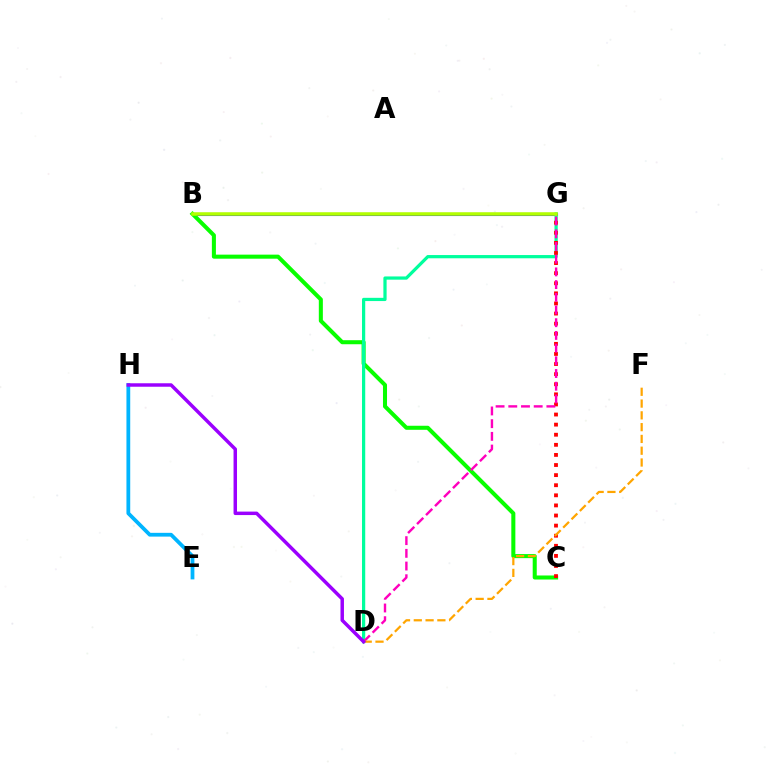{('B', 'G'): [{'color': '#0010ff', 'line_style': 'solid', 'thickness': 2.21}, {'color': '#b3ff00', 'line_style': 'solid', 'thickness': 2.54}], ('B', 'C'): [{'color': '#08ff00', 'line_style': 'solid', 'thickness': 2.91}], ('D', 'G'): [{'color': '#00ff9d', 'line_style': 'solid', 'thickness': 2.33}, {'color': '#ff00bd', 'line_style': 'dashed', 'thickness': 1.73}], ('C', 'G'): [{'color': '#ff0000', 'line_style': 'dotted', 'thickness': 2.74}], ('D', 'F'): [{'color': '#ffa500', 'line_style': 'dashed', 'thickness': 1.6}], ('E', 'H'): [{'color': '#00b5ff', 'line_style': 'solid', 'thickness': 2.72}], ('D', 'H'): [{'color': '#9b00ff', 'line_style': 'solid', 'thickness': 2.5}]}